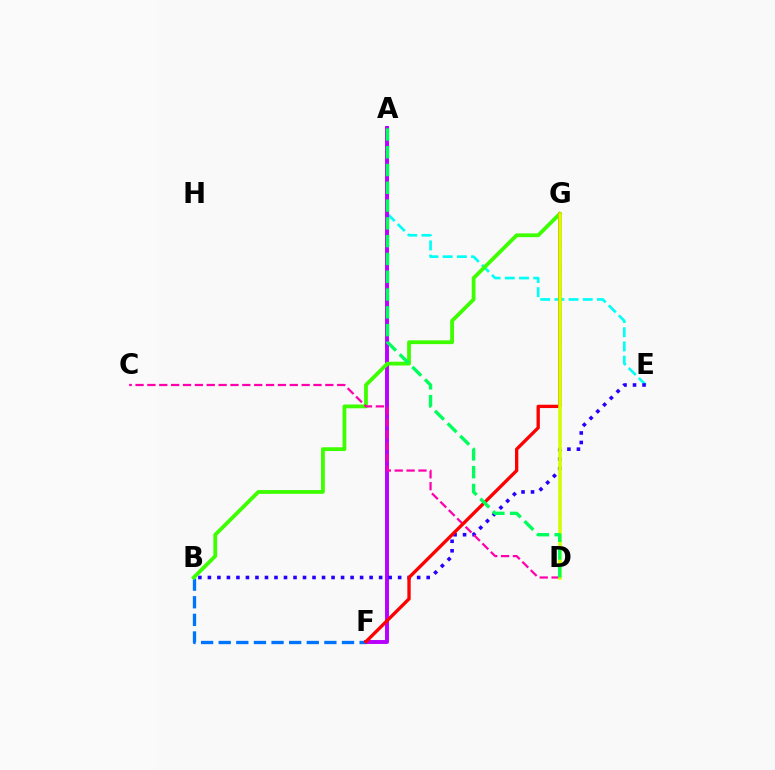{('D', 'G'): [{'color': '#ff9400', 'line_style': 'dashed', 'thickness': 1.66}, {'color': '#d1ff00', 'line_style': 'solid', 'thickness': 2.53}], ('A', 'E'): [{'color': '#00fff6', 'line_style': 'dashed', 'thickness': 1.93}], ('A', 'F'): [{'color': '#b900ff', 'line_style': 'solid', 'thickness': 2.84}], ('B', 'E'): [{'color': '#2500ff', 'line_style': 'dotted', 'thickness': 2.58}], ('B', 'F'): [{'color': '#0074ff', 'line_style': 'dashed', 'thickness': 2.39}], ('B', 'G'): [{'color': '#3dff00', 'line_style': 'solid', 'thickness': 2.73}], ('C', 'D'): [{'color': '#ff00ac', 'line_style': 'dashed', 'thickness': 1.61}], ('F', 'G'): [{'color': '#ff0000', 'line_style': 'solid', 'thickness': 2.39}], ('A', 'D'): [{'color': '#00ff5c', 'line_style': 'dashed', 'thickness': 2.42}]}